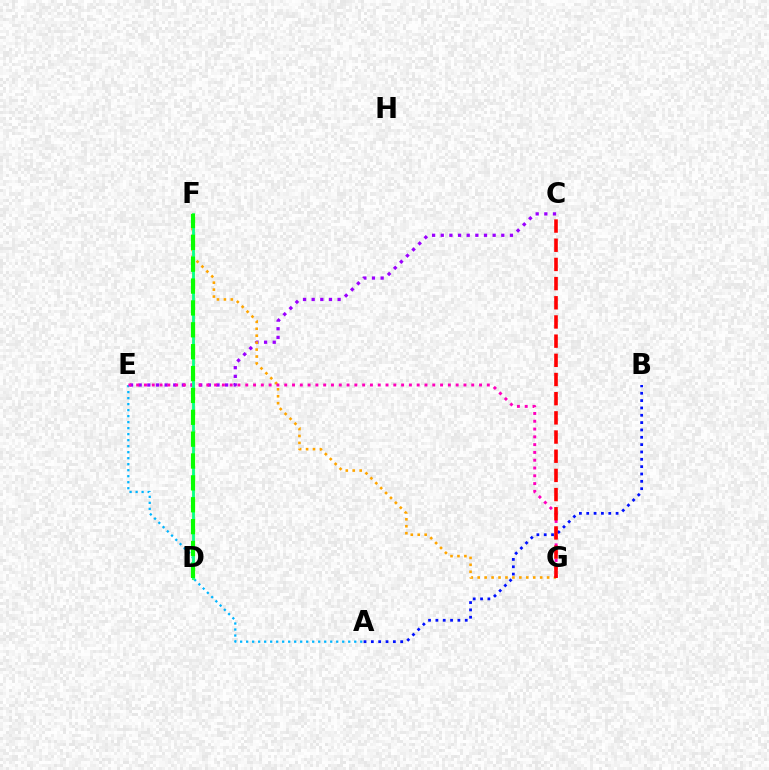{('A', 'E'): [{'color': '#00b5ff', 'line_style': 'dotted', 'thickness': 1.63}], ('C', 'E'): [{'color': '#9b00ff', 'line_style': 'dotted', 'thickness': 2.35}], ('F', 'G'): [{'color': '#ffa500', 'line_style': 'dotted', 'thickness': 1.89}], ('A', 'B'): [{'color': '#0010ff', 'line_style': 'dotted', 'thickness': 1.99}], ('E', 'G'): [{'color': '#ff00bd', 'line_style': 'dotted', 'thickness': 2.12}], ('D', 'F'): [{'color': '#b3ff00', 'line_style': 'solid', 'thickness': 2.29}, {'color': '#00ff9d', 'line_style': 'solid', 'thickness': 1.87}, {'color': '#08ff00', 'line_style': 'dashed', 'thickness': 2.97}], ('C', 'G'): [{'color': '#ff0000', 'line_style': 'dashed', 'thickness': 2.61}]}